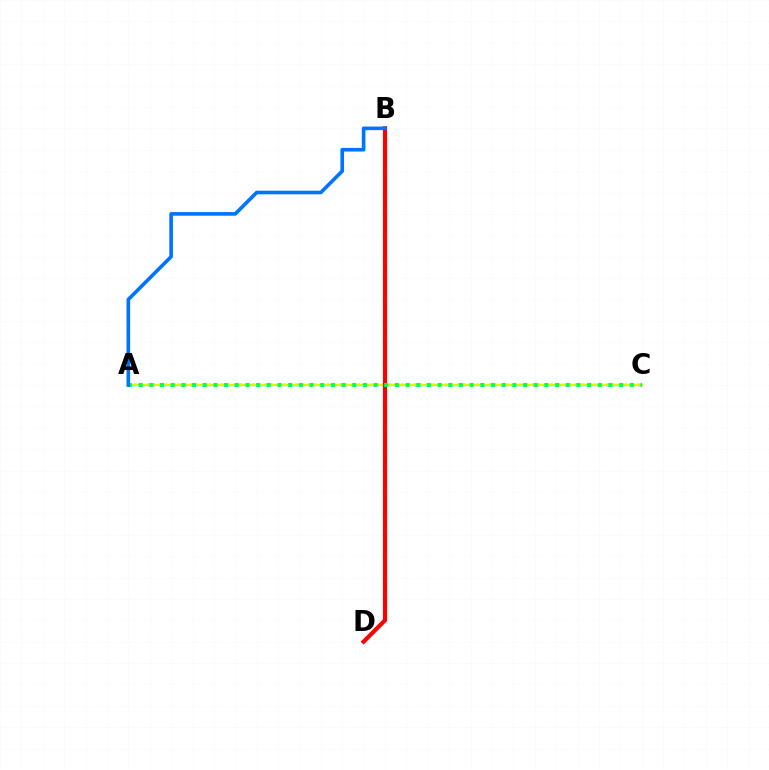{('A', 'C'): [{'color': '#b900ff', 'line_style': 'dotted', 'thickness': 1.69}, {'color': '#d1ff00', 'line_style': 'solid', 'thickness': 1.59}, {'color': '#00ff5c', 'line_style': 'dotted', 'thickness': 2.9}], ('B', 'D'): [{'color': '#ff0000', 'line_style': 'solid', 'thickness': 2.99}], ('A', 'B'): [{'color': '#0074ff', 'line_style': 'solid', 'thickness': 2.61}]}